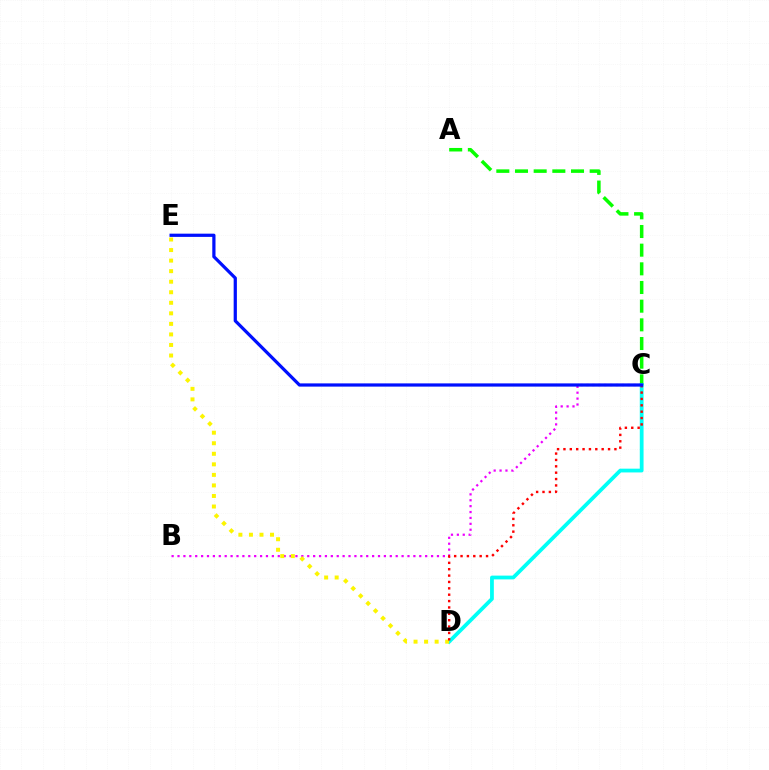{('A', 'C'): [{'color': '#08ff00', 'line_style': 'dashed', 'thickness': 2.54}], ('B', 'C'): [{'color': '#ee00ff', 'line_style': 'dotted', 'thickness': 1.6}], ('C', 'D'): [{'color': '#00fff6', 'line_style': 'solid', 'thickness': 2.72}, {'color': '#ff0000', 'line_style': 'dotted', 'thickness': 1.73}], ('D', 'E'): [{'color': '#fcf500', 'line_style': 'dotted', 'thickness': 2.87}], ('C', 'E'): [{'color': '#0010ff', 'line_style': 'solid', 'thickness': 2.32}]}